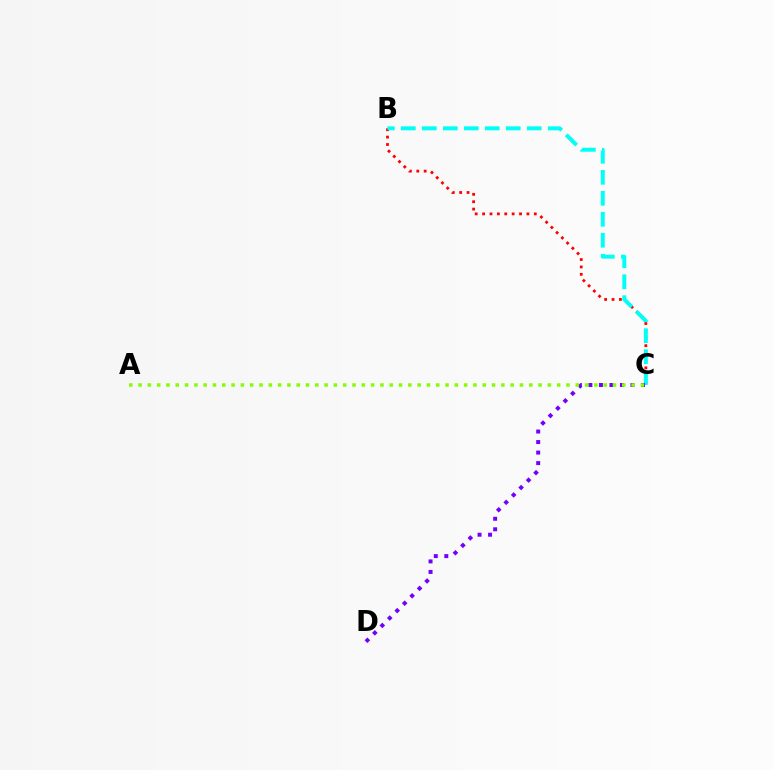{('B', 'C'): [{'color': '#ff0000', 'line_style': 'dotted', 'thickness': 2.01}, {'color': '#00fff6', 'line_style': 'dashed', 'thickness': 2.85}], ('C', 'D'): [{'color': '#7200ff', 'line_style': 'dotted', 'thickness': 2.86}], ('A', 'C'): [{'color': '#84ff00', 'line_style': 'dotted', 'thickness': 2.53}]}